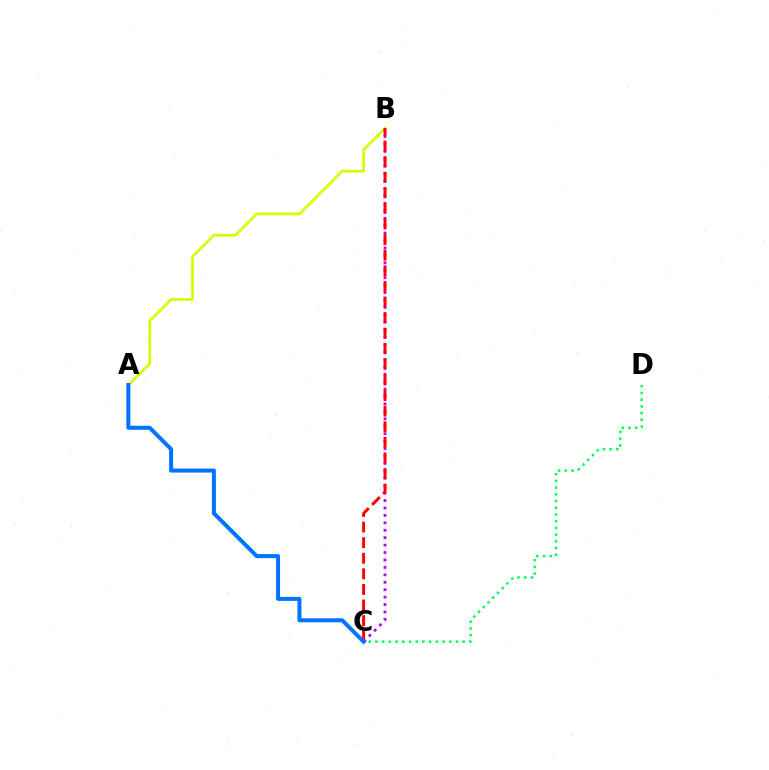{('A', 'B'): [{'color': '#d1ff00', 'line_style': 'solid', 'thickness': 1.95}], ('B', 'C'): [{'color': '#b900ff', 'line_style': 'dotted', 'thickness': 2.02}, {'color': '#ff0000', 'line_style': 'dashed', 'thickness': 2.12}], ('C', 'D'): [{'color': '#00ff5c', 'line_style': 'dotted', 'thickness': 1.82}], ('A', 'C'): [{'color': '#0074ff', 'line_style': 'solid', 'thickness': 2.89}]}